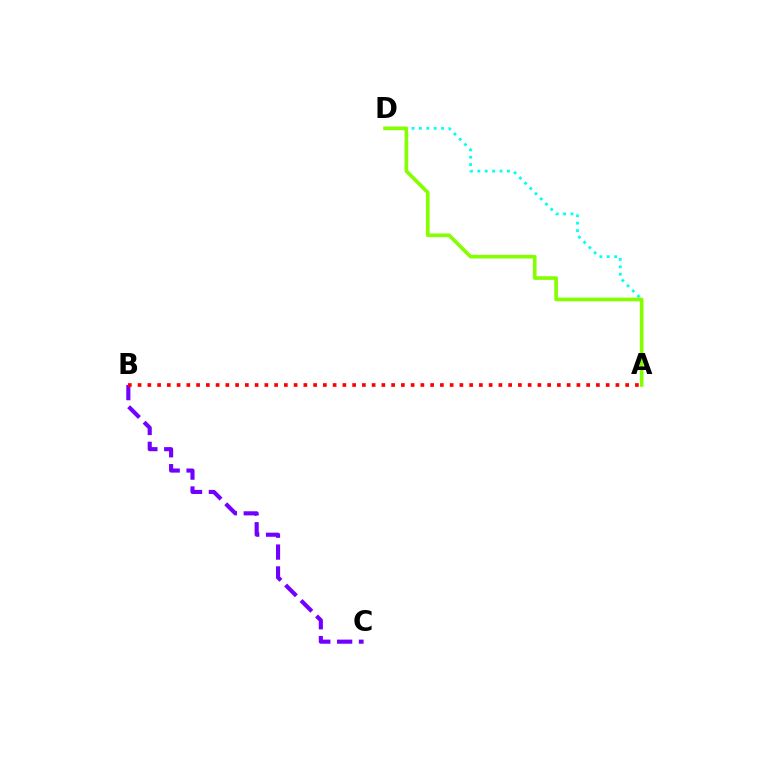{('B', 'C'): [{'color': '#7200ff', 'line_style': 'dashed', 'thickness': 2.97}], ('A', 'D'): [{'color': '#00fff6', 'line_style': 'dotted', 'thickness': 2.01}, {'color': '#84ff00', 'line_style': 'solid', 'thickness': 2.62}], ('A', 'B'): [{'color': '#ff0000', 'line_style': 'dotted', 'thickness': 2.65}]}